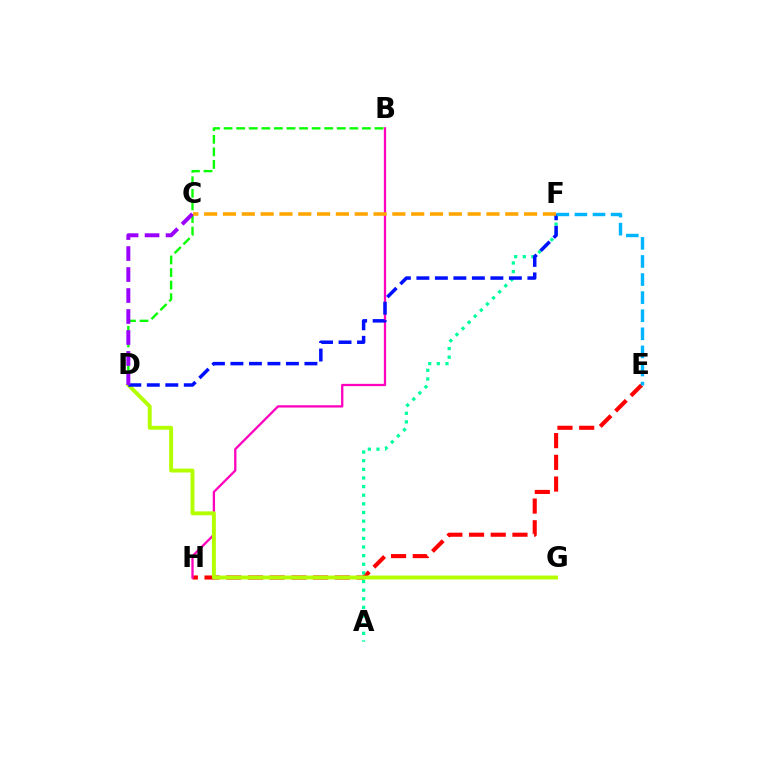{('E', 'H'): [{'color': '#ff0000', 'line_style': 'dashed', 'thickness': 2.95}], ('B', 'H'): [{'color': '#ff00bd', 'line_style': 'solid', 'thickness': 1.65}], ('D', 'G'): [{'color': '#b3ff00', 'line_style': 'solid', 'thickness': 2.81}], ('A', 'F'): [{'color': '#00ff9d', 'line_style': 'dotted', 'thickness': 2.35}], ('D', 'F'): [{'color': '#0010ff', 'line_style': 'dashed', 'thickness': 2.51}], ('B', 'D'): [{'color': '#08ff00', 'line_style': 'dashed', 'thickness': 1.71}], ('E', 'F'): [{'color': '#00b5ff', 'line_style': 'dashed', 'thickness': 2.46}], ('C', 'D'): [{'color': '#9b00ff', 'line_style': 'dashed', 'thickness': 2.85}], ('C', 'F'): [{'color': '#ffa500', 'line_style': 'dashed', 'thickness': 2.56}]}